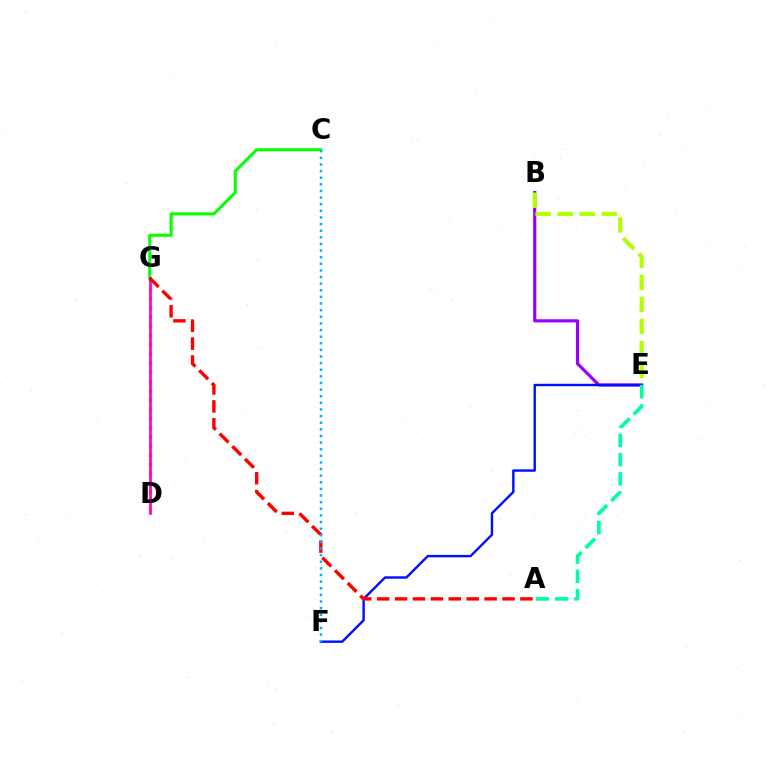{('B', 'E'): [{'color': '#9b00ff', 'line_style': 'solid', 'thickness': 2.28}, {'color': '#b3ff00', 'line_style': 'dashed', 'thickness': 3.0}], ('C', 'G'): [{'color': '#08ff00', 'line_style': 'solid', 'thickness': 2.18}], ('D', 'G'): [{'color': '#ffa500', 'line_style': 'dotted', 'thickness': 2.51}, {'color': '#ff00bd', 'line_style': 'solid', 'thickness': 1.94}], ('E', 'F'): [{'color': '#0010ff', 'line_style': 'solid', 'thickness': 1.74}], ('A', 'E'): [{'color': '#00ff9d', 'line_style': 'dashed', 'thickness': 2.61}], ('A', 'G'): [{'color': '#ff0000', 'line_style': 'dashed', 'thickness': 2.43}], ('C', 'F'): [{'color': '#00b5ff', 'line_style': 'dotted', 'thickness': 1.8}]}